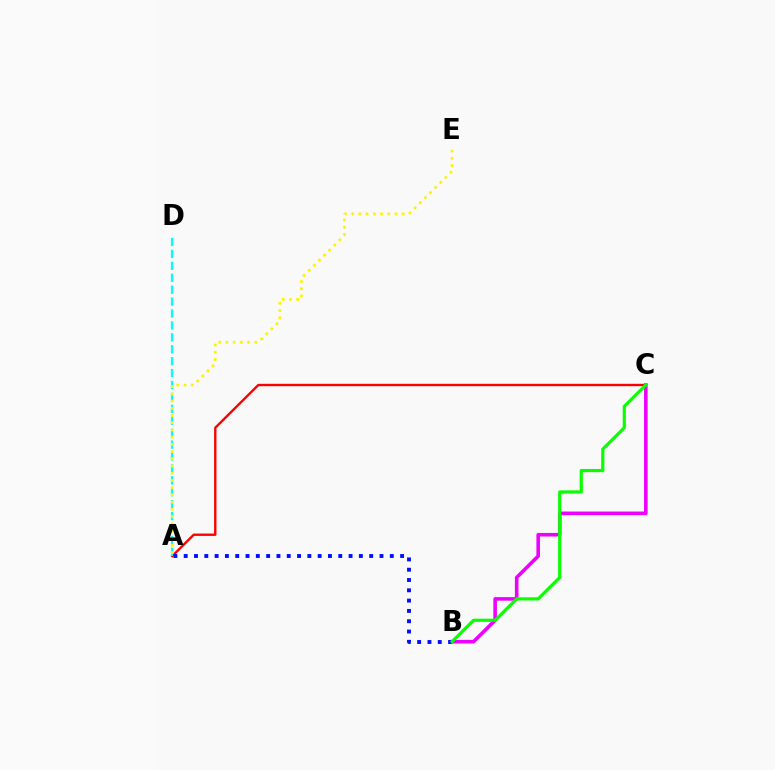{('A', 'C'): [{'color': '#ff0000', 'line_style': 'solid', 'thickness': 1.71}], ('A', 'D'): [{'color': '#00fff6', 'line_style': 'dashed', 'thickness': 1.62}], ('B', 'C'): [{'color': '#ee00ff', 'line_style': 'solid', 'thickness': 2.58}, {'color': '#08ff00', 'line_style': 'solid', 'thickness': 2.29}], ('A', 'B'): [{'color': '#0010ff', 'line_style': 'dotted', 'thickness': 2.8}], ('A', 'E'): [{'color': '#fcf500', 'line_style': 'dotted', 'thickness': 1.96}]}